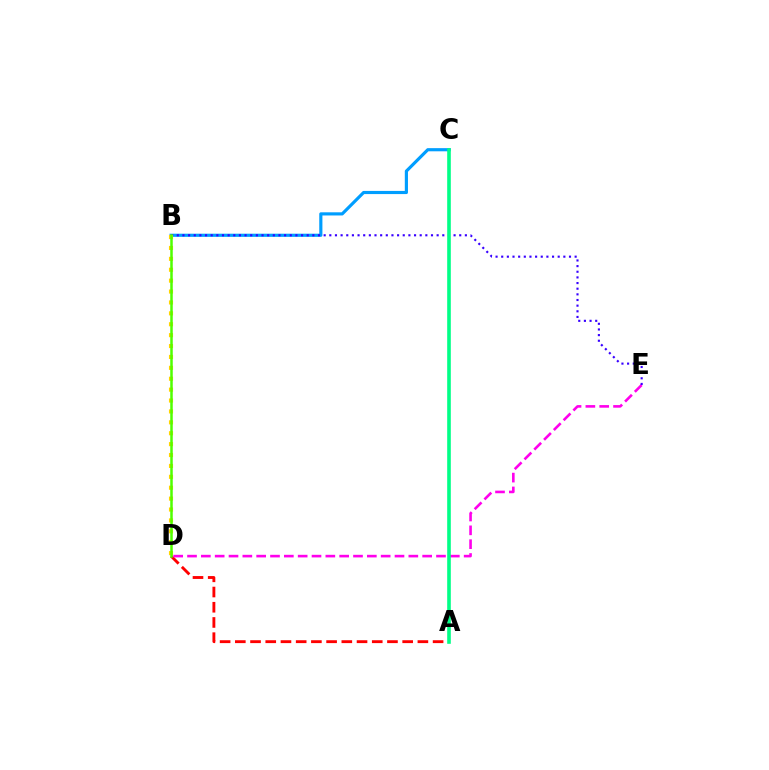{('A', 'D'): [{'color': '#ff0000', 'line_style': 'dashed', 'thickness': 2.07}], ('B', 'C'): [{'color': '#009eff', 'line_style': 'solid', 'thickness': 2.27}], ('D', 'E'): [{'color': '#ff00ed', 'line_style': 'dashed', 'thickness': 1.88}], ('B', 'E'): [{'color': '#3700ff', 'line_style': 'dotted', 'thickness': 1.53}], ('B', 'D'): [{'color': '#ffd500', 'line_style': 'dotted', 'thickness': 2.96}, {'color': '#4fff00', 'line_style': 'solid', 'thickness': 1.8}], ('A', 'C'): [{'color': '#00ff86', 'line_style': 'solid', 'thickness': 2.61}]}